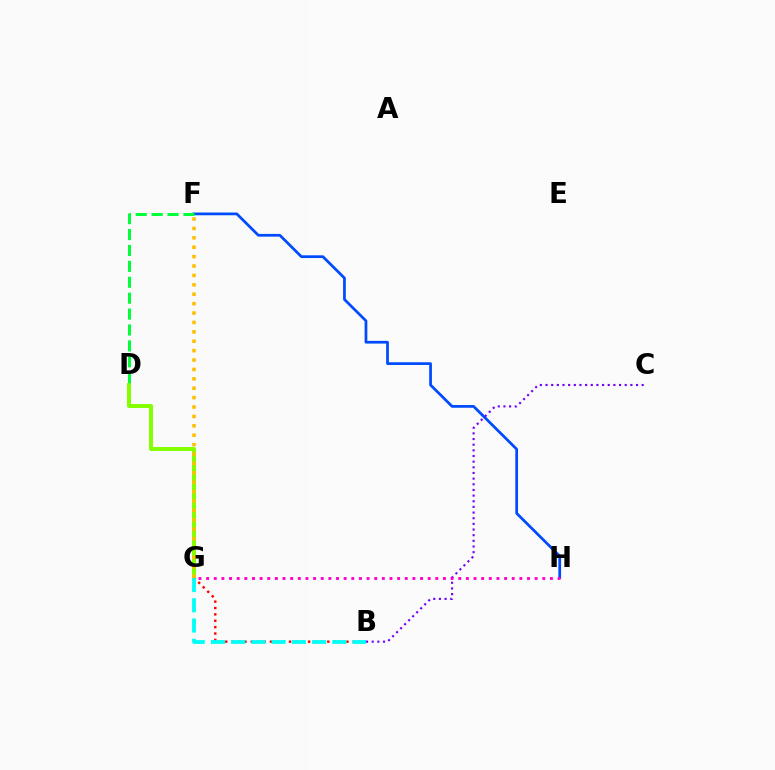{('D', 'G'): [{'color': '#84ff00', 'line_style': 'solid', 'thickness': 2.88}], ('B', 'G'): [{'color': '#ff0000', 'line_style': 'dotted', 'thickness': 1.73}, {'color': '#00fff6', 'line_style': 'dashed', 'thickness': 2.75}], ('F', 'H'): [{'color': '#004bff', 'line_style': 'solid', 'thickness': 1.97}], ('B', 'C'): [{'color': '#7200ff', 'line_style': 'dotted', 'thickness': 1.54}], ('D', 'F'): [{'color': '#00ff39', 'line_style': 'dashed', 'thickness': 2.16}], ('G', 'H'): [{'color': '#ff00cf', 'line_style': 'dotted', 'thickness': 2.08}], ('F', 'G'): [{'color': '#ffbd00', 'line_style': 'dotted', 'thickness': 2.55}]}